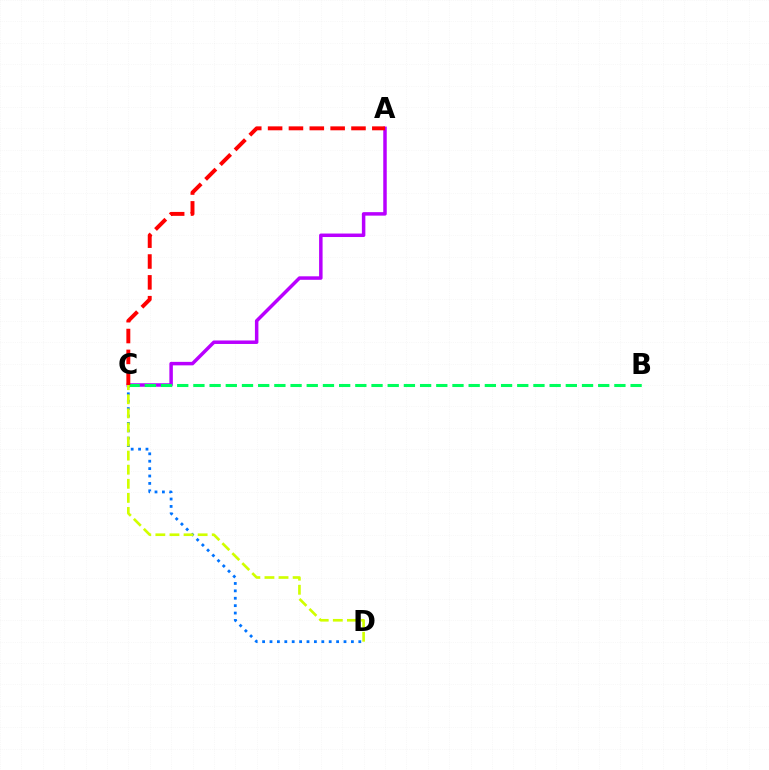{('C', 'D'): [{'color': '#0074ff', 'line_style': 'dotted', 'thickness': 2.01}, {'color': '#d1ff00', 'line_style': 'dashed', 'thickness': 1.91}], ('A', 'C'): [{'color': '#b900ff', 'line_style': 'solid', 'thickness': 2.51}, {'color': '#ff0000', 'line_style': 'dashed', 'thickness': 2.83}], ('B', 'C'): [{'color': '#00ff5c', 'line_style': 'dashed', 'thickness': 2.2}]}